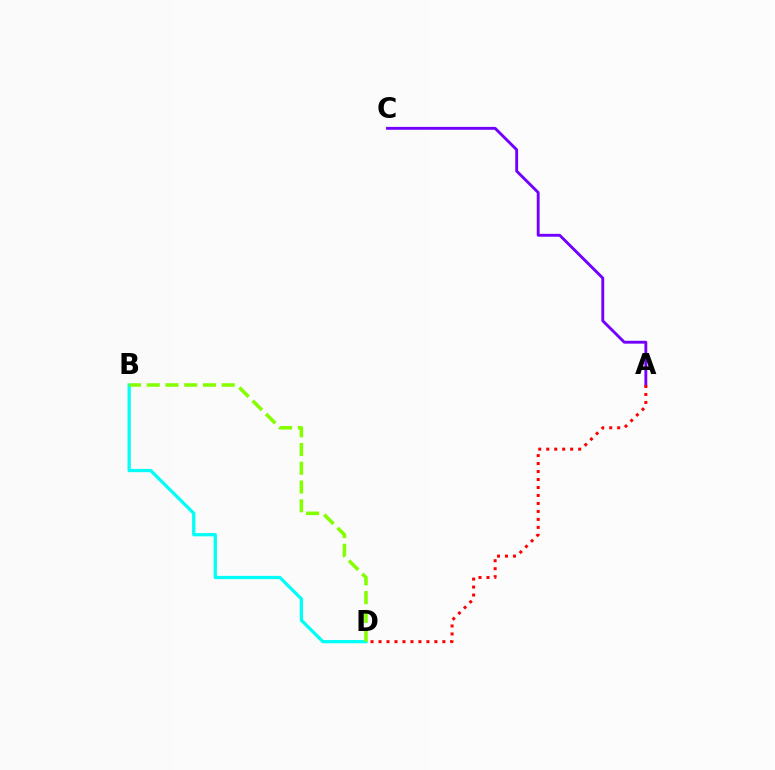{('A', 'C'): [{'color': '#7200ff', 'line_style': 'solid', 'thickness': 2.07}], ('B', 'D'): [{'color': '#00fff6', 'line_style': 'solid', 'thickness': 2.35}, {'color': '#84ff00', 'line_style': 'dashed', 'thickness': 2.55}], ('A', 'D'): [{'color': '#ff0000', 'line_style': 'dotted', 'thickness': 2.17}]}